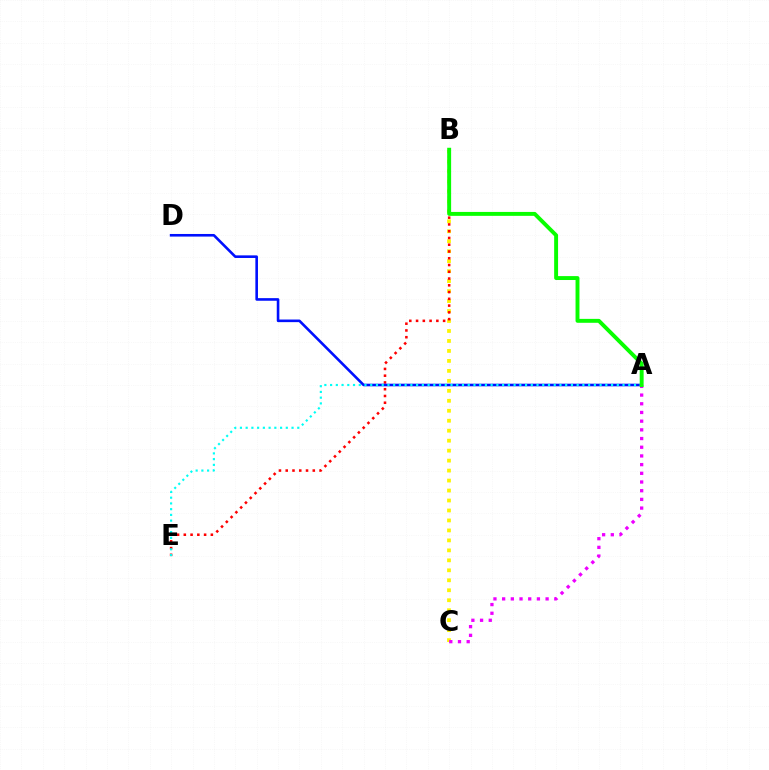{('B', 'C'): [{'color': '#fcf500', 'line_style': 'dotted', 'thickness': 2.71}], ('B', 'E'): [{'color': '#ff0000', 'line_style': 'dotted', 'thickness': 1.84}], ('A', 'D'): [{'color': '#0010ff', 'line_style': 'solid', 'thickness': 1.88}], ('A', 'E'): [{'color': '#00fff6', 'line_style': 'dotted', 'thickness': 1.56}], ('A', 'C'): [{'color': '#ee00ff', 'line_style': 'dotted', 'thickness': 2.36}], ('A', 'B'): [{'color': '#08ff00', 'line_style': 'solid', 'thickness': 2.82}]}